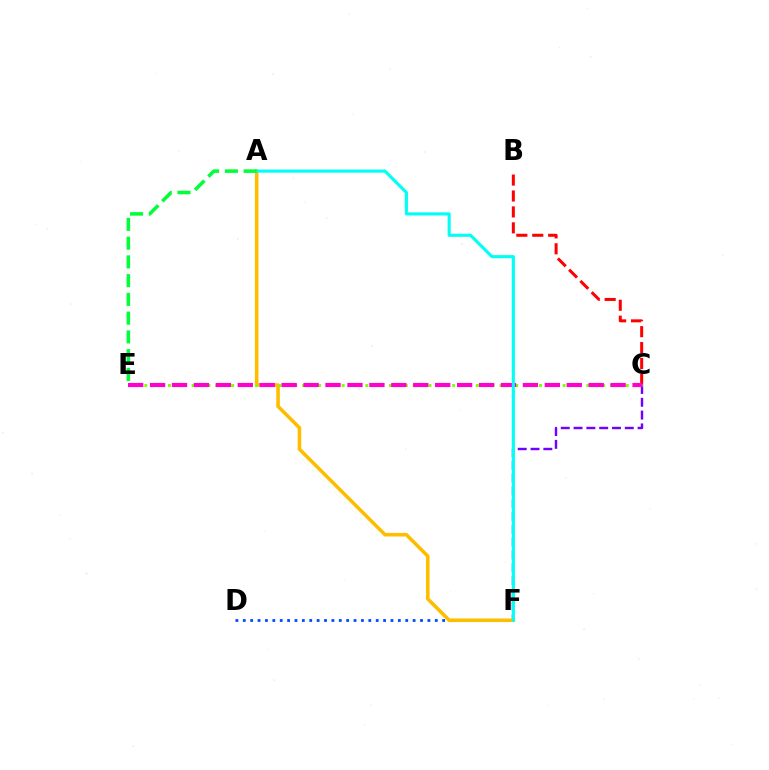{('C', 'F'): [{'color': '#7200ff', 'line_style': 'dashed', 'thickness': 1.74}], ('D', 'F'): [{'color': '#004bff', 'line_style': 'dotted', 'thickness': 2.01}], ('A', 'F'): [{'color': '#ffbd00', 'line_style': 'solid', 'thickness': 2.58}, {'color': '#00fff6', 'line_style': 'solid', 'thickness': 2.25}], ('B', 'C'): [{'color': '#ff0000', 'line_style': 'dashed', 'thickness': 2.16}], ('C', 'E'): [{'color': '#84ff00', 'line_style': 'dotted', 'thickness': 2.14}, {'color': '#ff00cf', 'line_style': 'dashed', 'thickness': 2.98}], ('A', 'E'): [{'color': '#00ff39', 'line_style': 'dashed', 'thickness': 2.55}]}